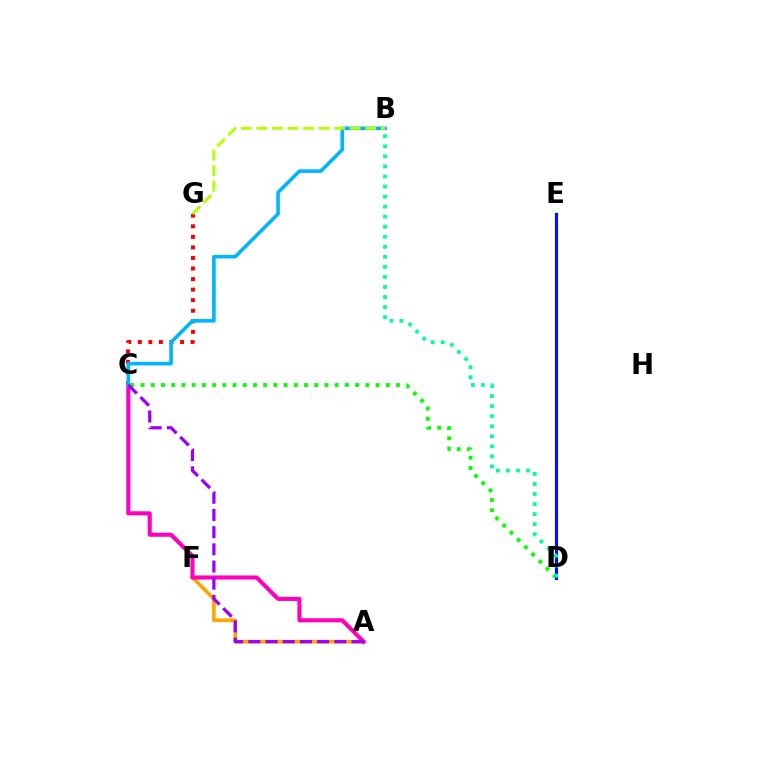{('C', 'D'): [{'color': '#08ff00', 'line_style': 'dotted', 'thickness': 2.78}], ('A', 'F'): [{'color': '#ffa500', 'line_style': 'solid', 'thickness': 2.65}], ('D', 'E'): [{'color': '#0010ff', 'line_style': 'solid', 'thickness': 2.26}], ('C', 'G'): [{'color': '#ff0000', 'line_style': 'dotted', 'thickness': 2.87}], ('A', 'C'): [{'color': '#ff00bd', 'line_style': 'solid', 'thickness': 2.95}, {'color': '#9b00ff', 'line_style': 'dashed', 'thickness': 2.34}], ('B', 'C'): [{'color': '#00b5ff', 'line_style': 'solid', 'thickness': 2.59}], ('B', 'G'): [{'color': '#b3ff00', 'line_style': 'dashed', 'thickness': 2.11}], ('B', 'D'): [{'color': '#00ff9d', 'line_style': 'dotted', 'thickness': 2.73}]}